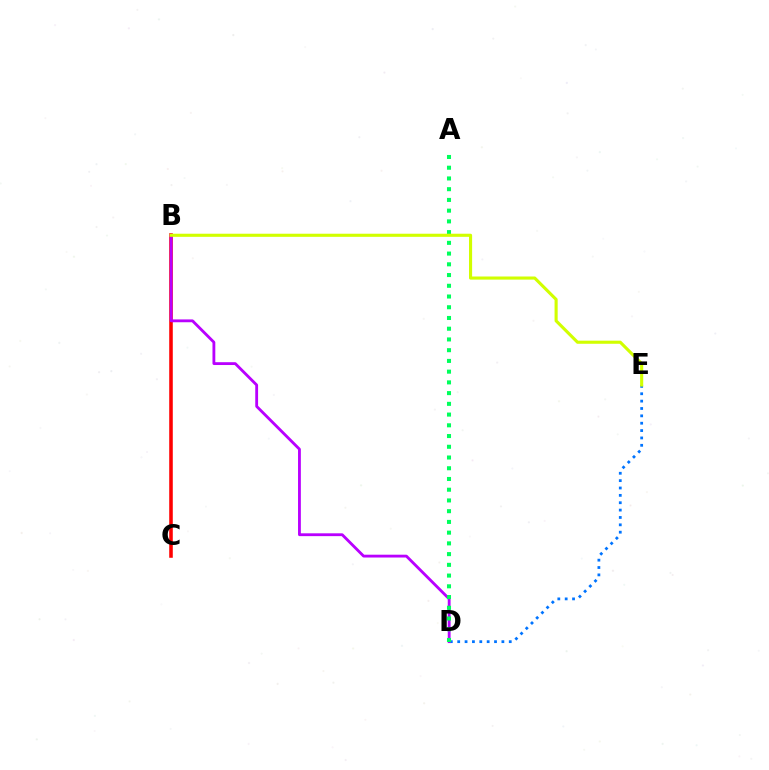{('B', 'C'): [{'color': '#ff0000', 'line_style': 'solid', 'thickness': 2.56}], ('D', 'E'): [{'color': '#0074ff', 'line_style': 'dotted', 'thickness': 2.0}], ('B', 'D'): [{'color': '#b900ff', 'line_style': 'solid', 'thickness': 2.04}], ('A', 'D'): [{'color': '#00ff5c', 'line_style': 'dotted', 'thickness': 2.92}], ('B', 'E'): [{'color': '#d1ff00', 'line_style': 'solid', 'thickness': 2.24}]}